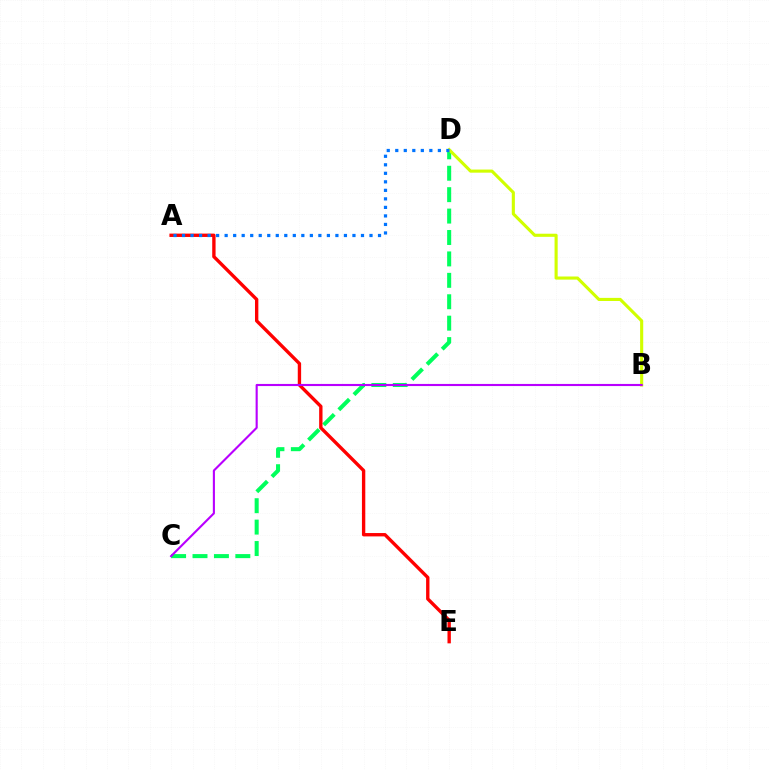{('C', 'D'): [{'color': '#00ff5c', 'line_style': 'dashed', 'thickness': 2.91}], ('B', 'D'): [{'color': '#d1ff00', 'line_style': 'solid', 'thickness': 2.24}], ('A', 'E'): [{'color': '#ff0000', 'line_style': 'solid', 'thickness': 2.42}], ('B', 'C'): [{'color': '#b900ff', 'line_style': 'solid', 'thickness': 1.52}], ('A', 'D'): [{'color': '#0074ff', 'line_style': 'dotted', 'thickness': 2.32}]}